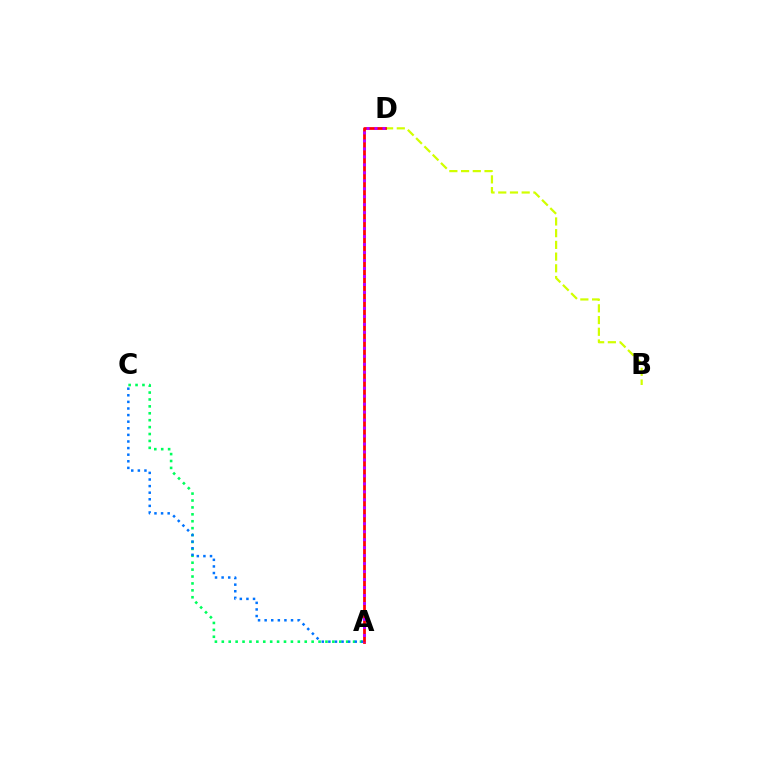{('A', 'C'): [{'color': '#00ff5c', 'line_style': 'dotted', 'thickness': 1.88}, {'color': '#0074ff', 'line_style': 'dotted', 'thickness': 1.79}], ('B', 'D'): [{'color': '#d1ff00', 'line_style': 'dashed', 'thickness': 1.59}], ('A', 'D'): [{'color': '#ff0000', 'line_style': 'solid', 'thickness': 1.99}, {'color': '#b900ff', 'line_style': 'dotted', 'thickness': 2.17}]}